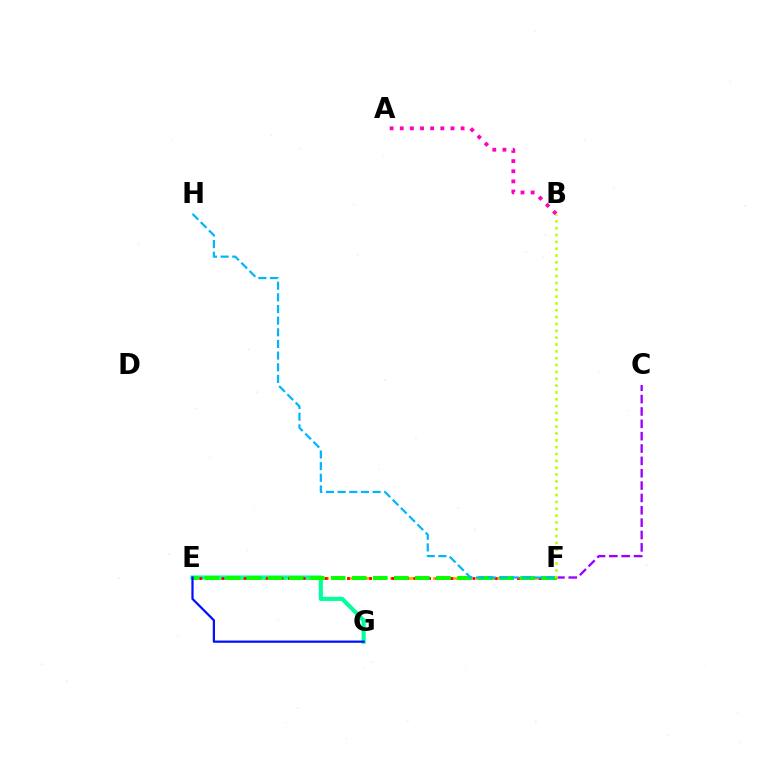{('E', 'F'): [{'color': '#ffa500', 'line_style': 'dashed', 'thickness': 1.93}, {'color': '#ff0000', 'line_style': 'dotted', 'thickness': 2.01}, {'color': '#08ff00', 'line_style': 'dashed', 'thickness': 2.86}], ('A', 'B'): [{'color': '#ff00bd', 'line_style': 'dotted', 'thickness': 2.76}], ('E', 'G'): [{'color': '#00ff9d', 'line_style': 'solid', 'thickness': 2.98}, {'color': '#0010ff', 'line_style': 'solid', 'thickness': 1.61}], ('C', 'F'): [{'color': '#9b00ff', 'line_style': 'dashed', 'thickness': 1.68}], ('F', 'H'): [{'color': '#00b5ff', 'line_style': 'dashed', 'thickness': 1.58}], ('B', 'F'): [{'color': '#b3ff00', 'line_style': 'dotted', 'thickness': 1.86}]}